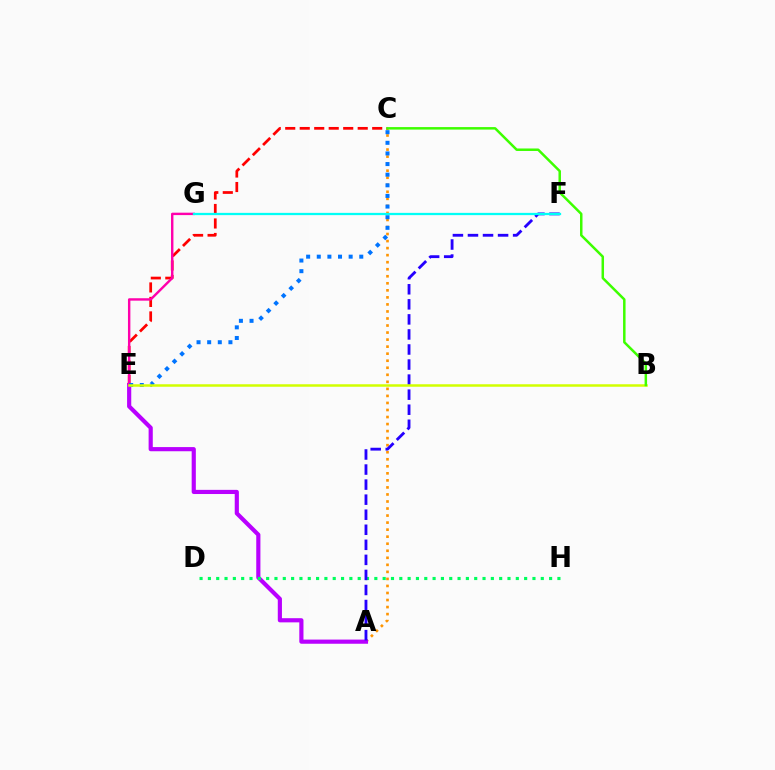{('A', 'C'): [{'color': '#ff9400', 'line_style': 'dotted', 'thickness': 1.91}], ('A', 'E'): [{'color': '#b900ff', 'line_style': 'solid', 'thickness': 2.99}], ('C', 'E'): [{'color': '#ff0000', 'line_style': 'dashed', 'thickness': 1.97}, {'color': '#0074ff', 'line_style': 'dotted', 'thickness': 2.89}], ('D', 'H'): [{'color': '#00ff5c', 'line_style': 'dotted', 'thickness': 2.26}], ('E', 'G'): [{'color': '#ff00ac', 'line_style': 'solid', 'thickness': 1.74}], ('A', 'F'): [{'color': '#2500ff', 'line_style': 'dashed', 'thickness': 2.05}], ('B', 'E'): [{'color': '#d1ff00', 'line_style': 'solid', 'thickness': 1.8}], ('B', 'C'): [{'color': '#3dff00', 'line_style': 'solid', 'thickness': 1.79}], ('F', 'G'): [{'color': '#00fff6', 'line_style': 'solid', 'thickness': 1.63}]}